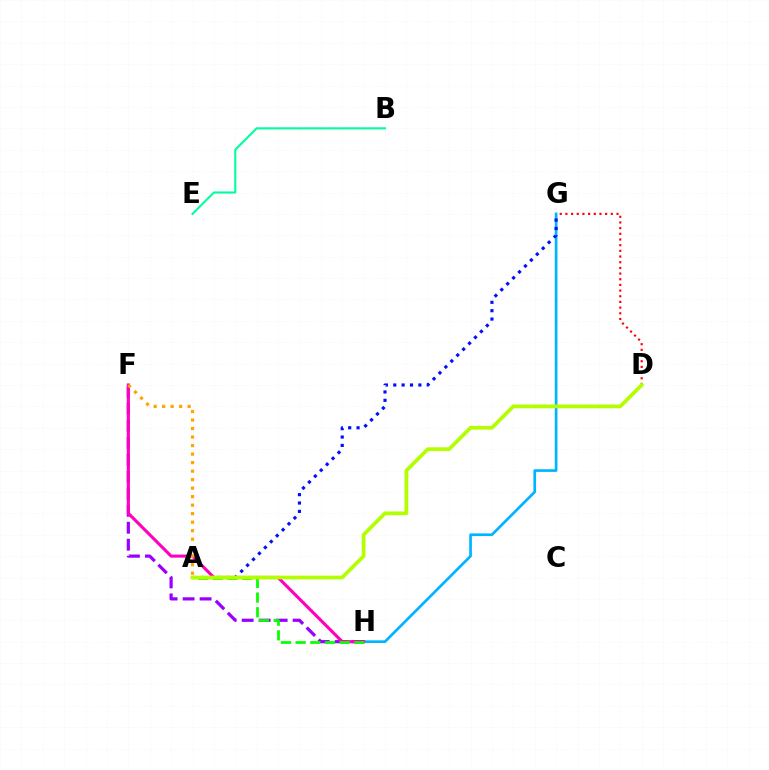{('G', 'H'): [{'color': '#00b5ff', 'line_style': 'solid', 'thickness': 1.94}], ('A', 'G'): [{'color': '#0010ff', 'line_style': 'dotted', 'thickness': 2.27}], ('F', 'H'): [{'color': '#9b00ff', 'line_style': 'dashed', 'thickness': 2.31}, {'color': '#ff00bd', 'line_style': 'solid', 'thickness': 2.23}], ('D', 'G'): [{'color': '#ff0000', 'line_style': 'dotted', 'thickness': 1.54}], ('A', 'H'): [{'color': '#08ff00', 'line_style': 'dashed', 'thickness': 1.99}], ('A', 'D'): [{'color': '#b3ff00', 'line_style': 'solid', 'thickness': 2.68}], ('B', 'E'): [{'color': '#00ff9d', 'line_style': 'solid', 'thickness': 1.52}], ('A', 'F'): [{'color': '#ffa500', 'line_style': 'dotted', 'thickness': 2.31}]}